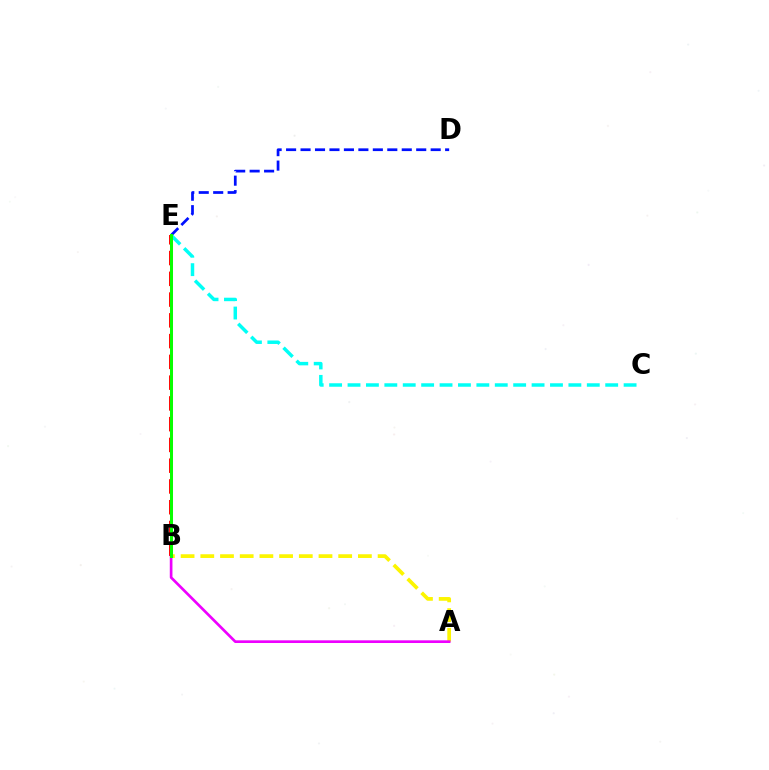{('A', 'B'): [{'color': '#fcf500', 'line_style': 'dashed', 'thickness': 2.68}, {'color': '#ee00ff', 'line_style': 'solid', 'thickness': 1.92}], ('C', 'E'): [{'color': '#00fff6', 'line_style': 'dashed', 'thickness': 2.5}], ('B', 'E'): [{'color': '#ff0000', 'line_style': 'dashed', 'thickness': 2.82}, {'color': '#08ff00', 'line_style': 'solid', 'thickness': 2.17}], ('D', 'E'): [{'color': '#0010ff', 'line_style': 'dashed', 'thickness': 1.96}]}